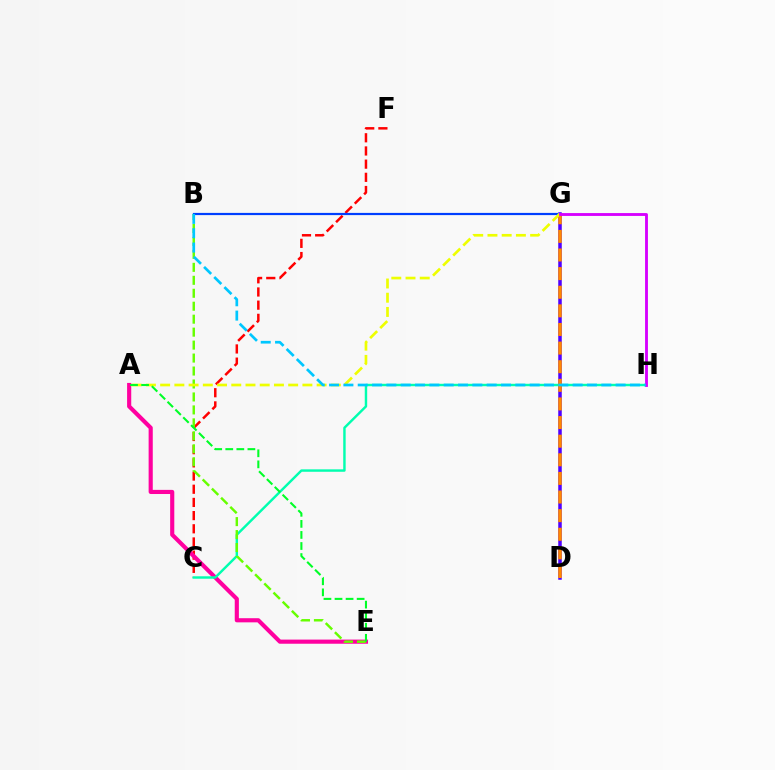{('D', 'G'): [{'color': '#4f00ff', 'line_style': 'solid', 'thickness': 2.53}, {'color': '#ff8800', 'line_style': 'dashed', 'thickness': 2.53}], ('C', 'F'): [{'color': '#ff0000', 'line_style': 'dashed', 'thickness': 1.79}], ('A', 'E'): [{'color': '#ff00a0', 'line_style': 'solid', 'thickness': 2.98}, {'color': '#00ff27', 'line_style': 'dashed', 'thickness': 1.5}], ('C', 'H'): [{'color': '#00ffaf', 'line_style': 'solid', 'thickness': 1.75}], ('B', 'E'): [{'color': '#66ff00', 'line_style': 'dashed', 'thickness': 1.76}], ('B', 'G'): [{'color': '#003fff', 'line_style': 'solid', 'thickness': 1.58}], ('A', 'G'): [{'color': '#eeff00', 'line_style': 'dashed', 'thickness': 1.93}], ('G', 'H'): [{'color': '#d600ff', 'line_style': 'solid', 'thickness': 2.05}], ('B', 'H'): [{'color': '#00c7ff', 'line_style': 'dashed', 'thickness': 1.95}]}